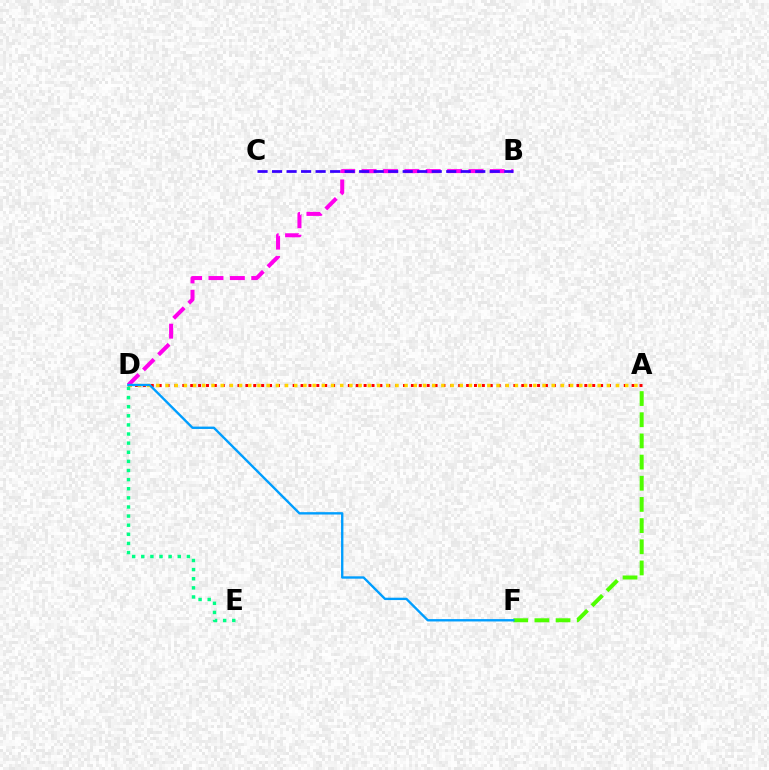{('A', 'D'): [{'color': '#ff0000', 'line_style': 'dotted', 'thickness': 2.14}, {'color': '#ffd500', 'line_style': 'dotted', 'thickness': 2.5}], ('A', 'F'): [{'color': '#4fff00', 'line_style': 'dashed', 'thickness': 2.88}], ('B', 'D'): [{'color': '#ff00ed', 'line_style': 'dashed', 'thickness': 2.9}], ('B', 'C'): [{'color': '#3700ff', 'line_style': 'dashed', 'thickness': 1.97}], ('D', 'E'): [{'color': '#00ff86', 'line_style': 'dotted', 'thickness': 2.48}], ('D', 'F'): [{'color': '#009eff', 'line_style': 'solid', 'thickness': 1.7}]}